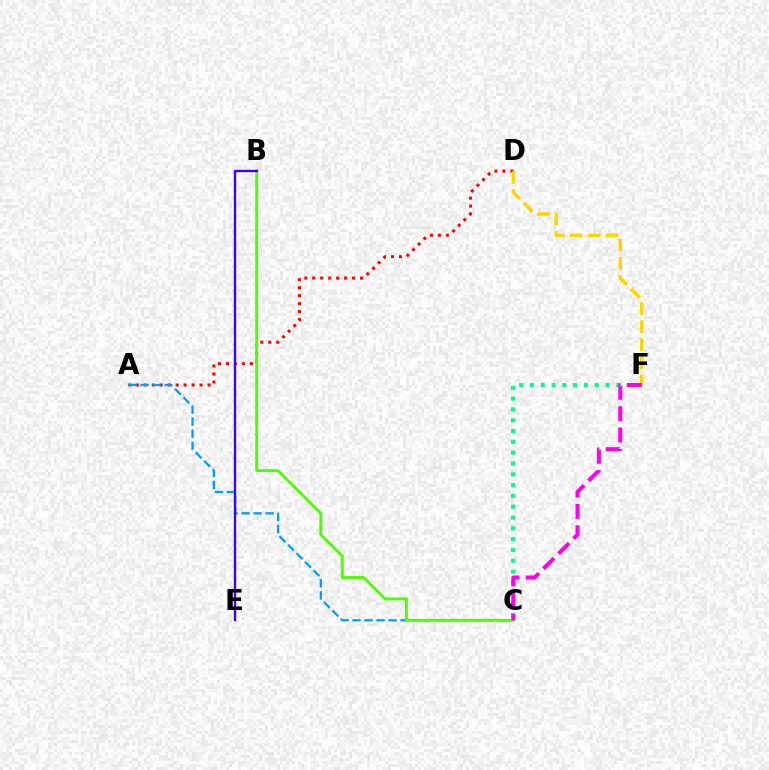{('A', 'D'): [{'color': '#ff0000', 'line_style': 'dotted', 'thickness': 2.16}], ('D', 'F'): [{'color': '#ffd500', 'line_style': 'dashed', 'thickness': 2.45}], ('A', 'C'): [{'color': '#009eff', 'line_style': 'dashed', 'thickness': 1.63}], ('C', 'F'): [{'color': '#00ff86', 'line_style': 'dotted', 'thickness': 2.94}, {'color': '#ff00ed', 'line_style': 'dashed', 'thickness': 2.9}], ('B', 'C'): [{'color': '#4fff00', 'line_style': 'solid', 'thickness': 2.08}], ('B', 'E'): [{'color': '#3700ff', 'line_style': 'solid', 'thickness': 1.69}]}